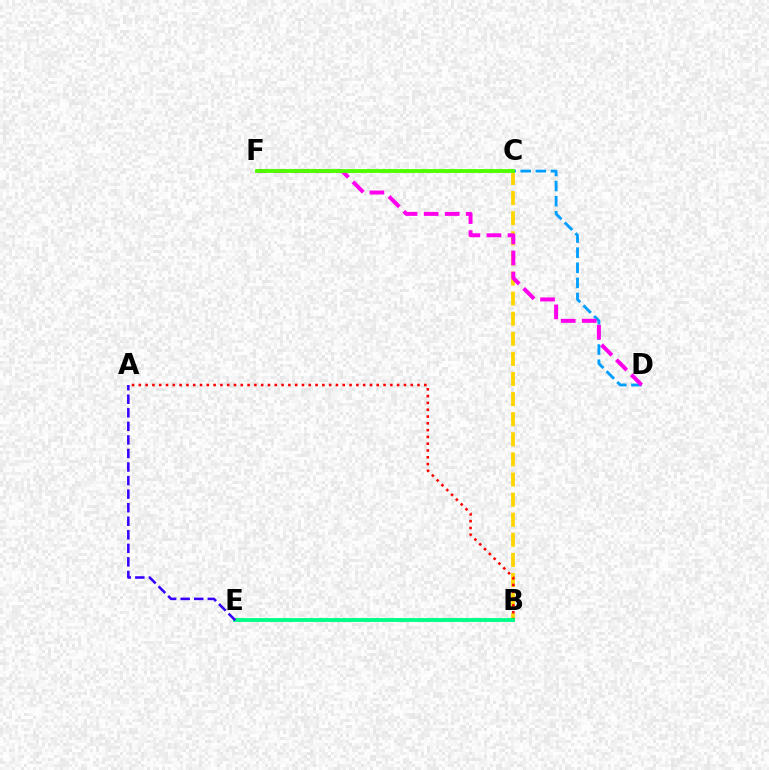{('B', 'C'): [{'color': '#ffd500', 'line_style': 'dashed', 'thickness': 2.73}], ('A', 'B'): [{'color': '#ff0000', 'line_style': 'dotted', 'thickness': 1.85}], ('B', 'E'): [{'color': '#00ff86', 'line_style': 'solid', 'thickness': 2.78}], ('C', 'D'): [{'color': '#009eff', 'line_style': 'dashed', 'thickness': 2.05}], ('A', 'E'): [{'color': '#3700ff', 'line_style': 'dashed', 'thickness': 1.84}], ('D', 'F'): [{'color': '#ff00ed', 'line_style': 'dashed', 'thickness': 2.86}], ('C', 'F'): [{'color': '#4fff00', 'line_style': 'solid', 'thickness': 2.76}]}